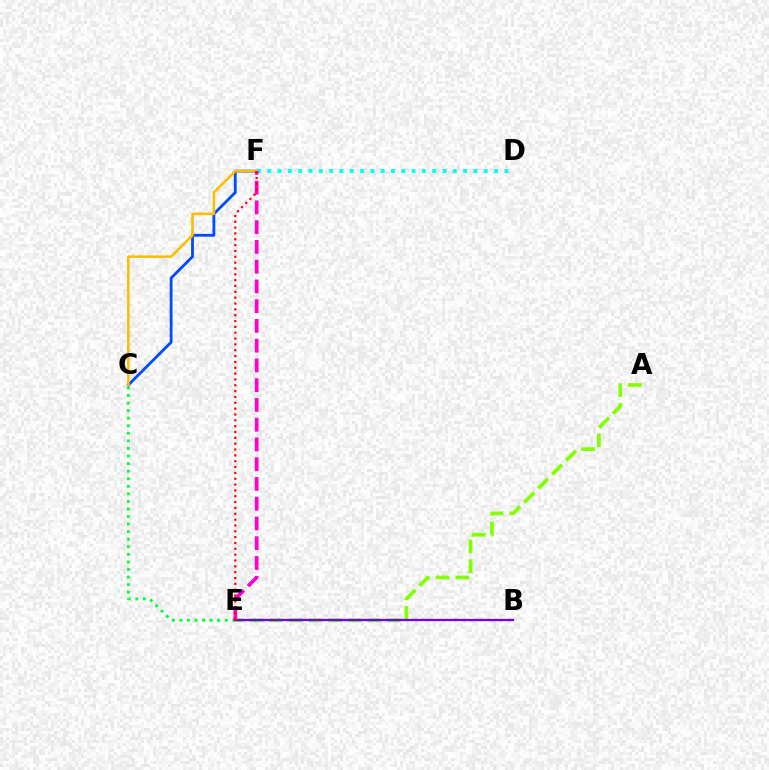{('C', 'E'): [{'color': '#00ff39', 'line_style': 'dotted', 'thickness': 2.06}], ('C', 'F'): [{'color': '#004bff', 'line_style': 'solid', 'thickness': 2.01}, {'color': '#ffbd00', 'line_style': 'solid', 'thickness': 1.85}], ('A', 'E'): [{'color': '#84ff00', 'line_style': 'dashed', 'thickness': 2.67}], ('D', 'F'): [{'color': '#00fff6', 'line_style': 'dotted', 'thickness': 2.8}], ('B', 'E'): [{'color': '#7200ff', 'line_style': 'solid', 'thickness': 1.66}], ('E', 'F'): [{'color': '#ff00cf', 'line_style': 'dashed', 'thickness': 2.68}, {'color': '#ff0000', 'line_style': 'dotted', 'thickness': 1.59}]}